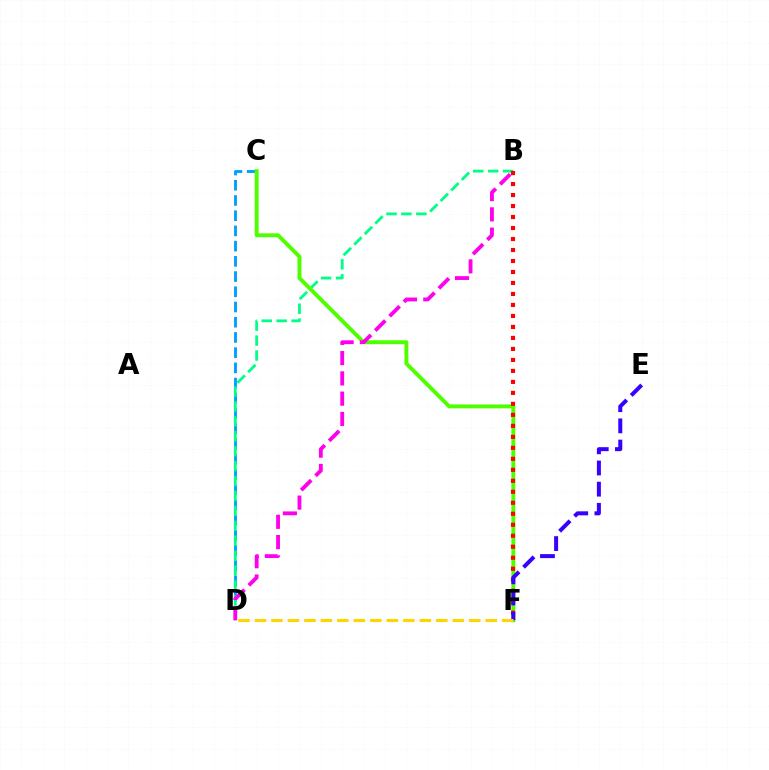{('C', 'D'): [{'color': '#009eff', 'line_style': 'dashed', 'thickness': 2.07}], ('B', 'D'): [{'color': '#00ff86', 'line_style': 'dashed', 'thickness': 2.03}, {'color': '#ff00ed', 'line_style': 'dashed', 'thickness': 2.75}], ('C', 'F'): [{'color': '#4fff00', 'line_style': 'solid', 'thickness': 2.82}], ('B', 'F'): [{'color': '#ff0000', 'line_style': 'dotted', 'thickness': 2.99}], ('E', 'F'): [{'color': '#3700ff', 'line_style': 'dashed', 'thickness': 2.88}], ('D', 'F'): [{'color': '#ffd500', 'line_style': 'dashed', 'thickness': 2.24}]}